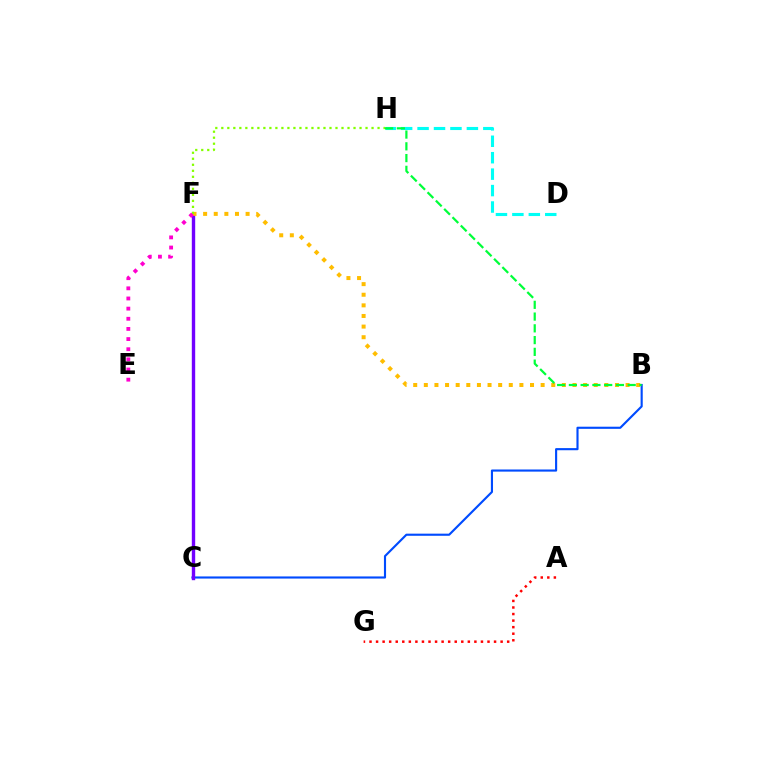{('B', 'C'): [{'color': '#004bff', 'line_style': 'solid', 'thickness': 1.53}], ('A', 'G'): [{'color': '#ff0000', 'line_style': 'dotted', 'thickness': 1.78}], ('C', 'F'): [{'color': '#7200ff', 'line_style': 'solid', 'thickness': 2.43}], ('B', 'F'): [{'color': '#ffbd00', 'line_style': 'dotted', 'thickness': 2.89}], ('D', 'H'): [{'color': '#00fff6', 'line_style': 'dashed', 'thickness': 2.23}], ('F', 'H'): [{'color': '#84ff00', 'line_style': 'dotted', 'thickness': 1.63}], ('E', 'F'): [{'color': '#ff00cf', 'line_style': 'dotted', 'thickness': 2.76}], ('B', 'H'): [{'color': '#00ff39', 'line_style': 'dashed', 'thickness': 1.6}]}